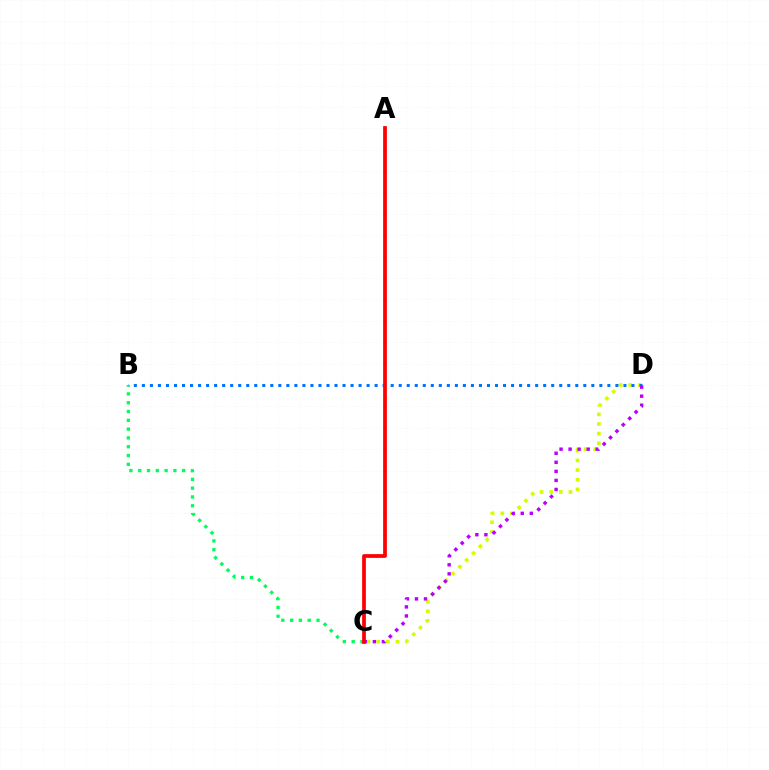{('C', 'D'): [{'color': '#d1ff00', 'line_style': 'dotted', 'thickness': 2.62}, {'color': '#b900ff', 'line_style': 'dotted', 'thickness': 2.46}], ('B', 'D'): [{'color': '#0074ff', 'line_style': 'dotted', 'thickness': 2.18}], ('B', 'C'): [{'color': '#00ff5c', 'line_style': 'dotted', 'thickness': 2.39}], ('A', 'C'): [{'color': '#ff0000', 'line_style': 'solid', 'thickness': 2.69}]}